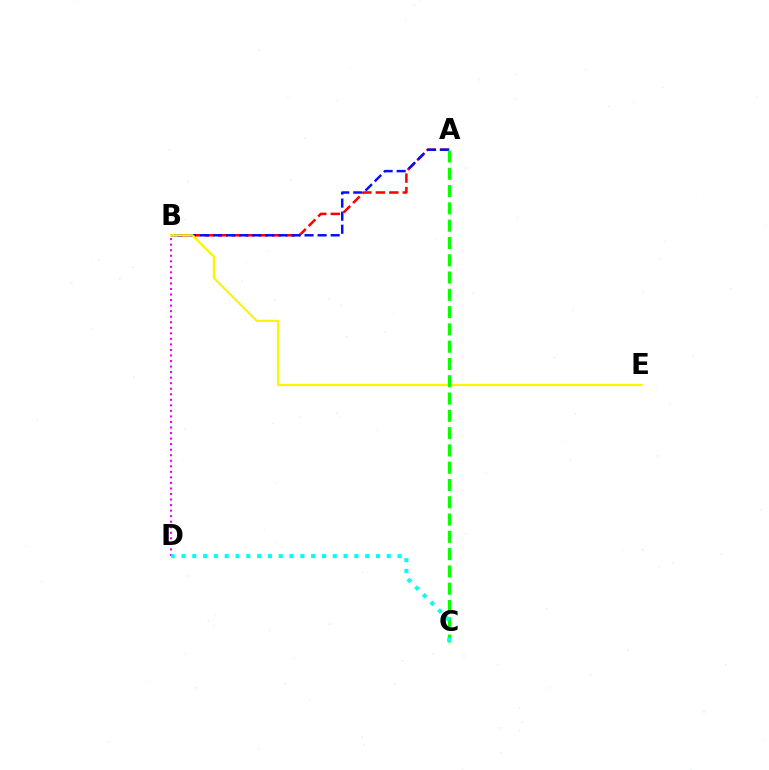{('A', 'B'): [{'color': '#ff0000', 'line_style': 'dashed', 'thickness': 1.83}, {'color': '#0010ff', 'line_style': 'dashed', 'thickness': 1.78}], ('B', 'E'): [{'color': '#fcf500', 'line_style': 'solid', 'thickness': 1.59}], ('B', 'D'): [{'color': '#ee00ff', 'line_style': 'dotted', 'thickness': 1.51}], ('A', 'C'): [{'color': '#08ff00', 'line_style': 'dashed', 'thickness': 2.35}], ('C', 'D'): [{'color': '#00fff6', 'line_style': 'dotted', 'thickness': 2.94}]}